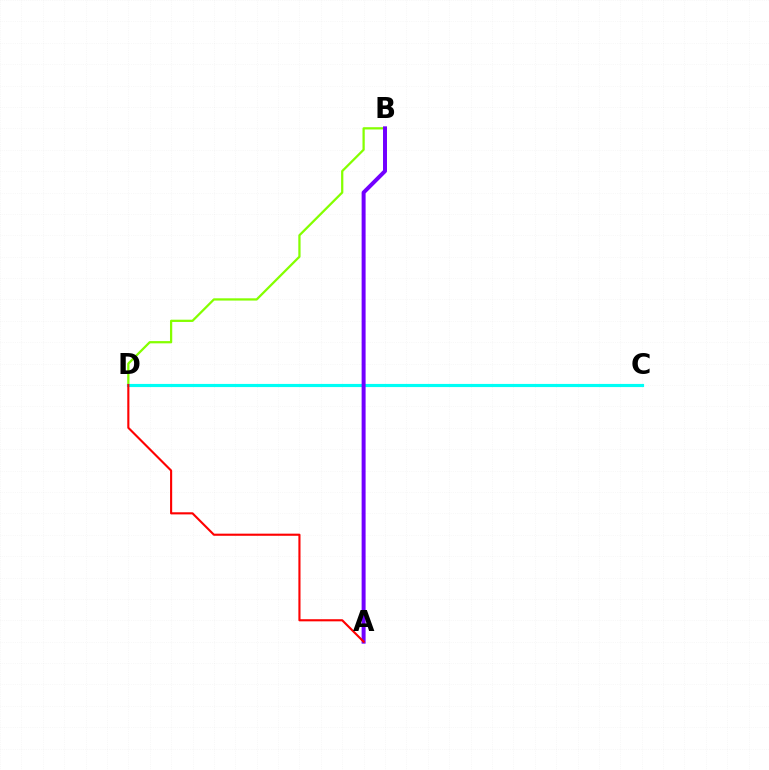{('B', 'D'): [{'color': '#84ff00', 'line_style': 'solid', 'thickness': 1.62}], ('C', 'D'): [{'color': '#00fff6', 'line_style': 'solid', 'thickness': 2.27}], ('A', 'B'): [{'color': '#7200ff', 'line_style': 'solid', 'thickness': 2.86}], ('A', 'D'): [{'color': '#ff0000', 'line_style': 'solid', 'thickness': 1.53}]}